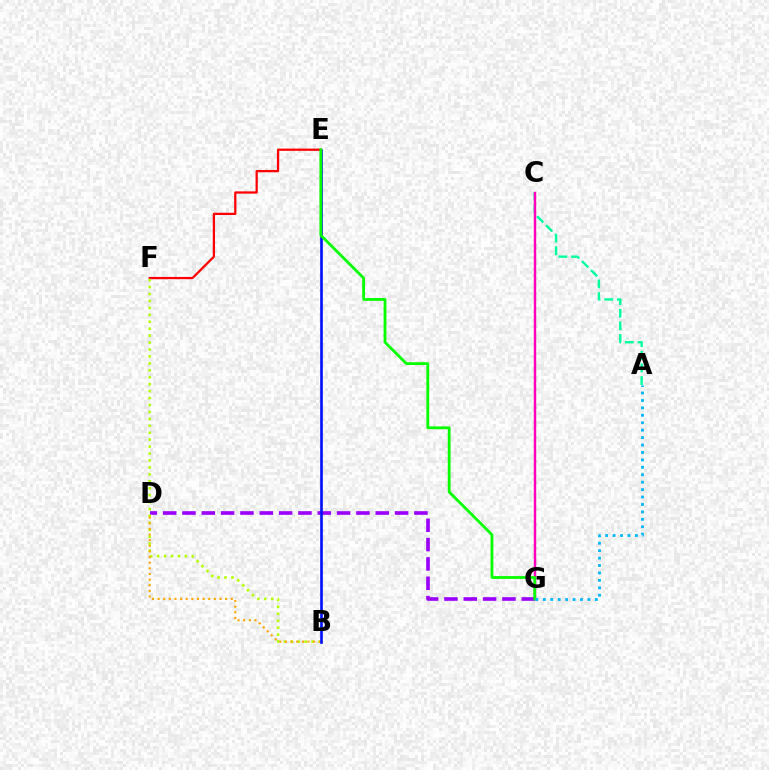{('E', 'F'): [{'color': '#ff0000', 'line_style': 'solid', 'thickness': 1.63}], ('D', 'G'): [{'color': '#9b00ff', 'line_style': 'dashed', 'thickness': 2.63}], ('B', 'F'): [{'color': '#b3ff00', 'line_style': 'dotted', 'thickness': 1.88}], ('A', 'C'): [{'color': '#00ff9d', 'line_style': 'dashed', 'thickness': 1.72}], ('B', 'D'): [{'color': '#ffa500', 'line_style': 'dotted', 'thickness': 1.53}], ('B', 'E'): [{'color': '#0010ff', 'line_style': 'solid', 'thickness': 1.91}], ('C', 'G'): [{'color': '#ff00bd', 'line_style': 'solid', 'thickness': 1.76}], ('E', 'G'): [{'color': '#08ff00', 'line_style': 'solid', 'thickness': 2.03}], ('A', 'G'): [{'color': '#00b5ff', 'line_style': 'dotted', 'thickness': 2.02}]}